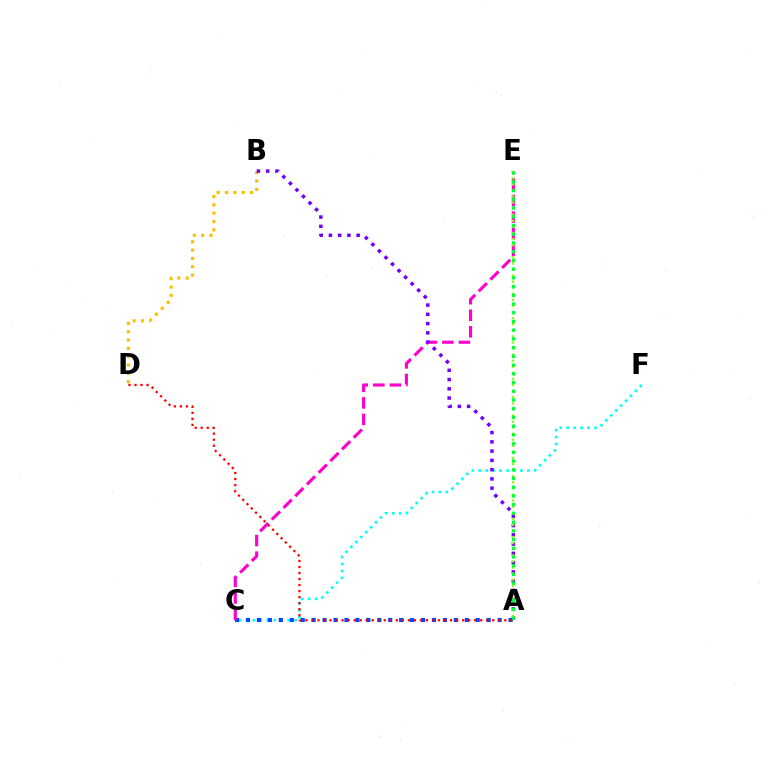{('C', 'F'): [{'color': '#00fff6', 'line_style': 'dotted', 'thickness': 1.89}], ('A', 'C'): [{'color': '#004bff', 'line_style': 'dotted', 'thickness': 2.97}], ('B', 'D'): [{'color': '#ffbd00', 'line_style': 'dotted', 'thickness': 2.26}], ('A', 'D'): [{'color': '#ff0000', 'line_style': 'dotted', 'thickness': 1.64}], ('C', 'E'): [{'color': '#ff00cf', 'line_style': 'dashed', 'thickness': 2.25}], ('A', 'B'): [{'color': '#7200ff', 'line_style': 'dotted', 'thickness': 2.52}], ('A', 'E'): [{'color': '#84ff00', 'line_style': 'dotted', 'thickness': 1.65}, {'color': '#00ff39', 'line_style': 'dotted', 'thickness': 2.37}]}